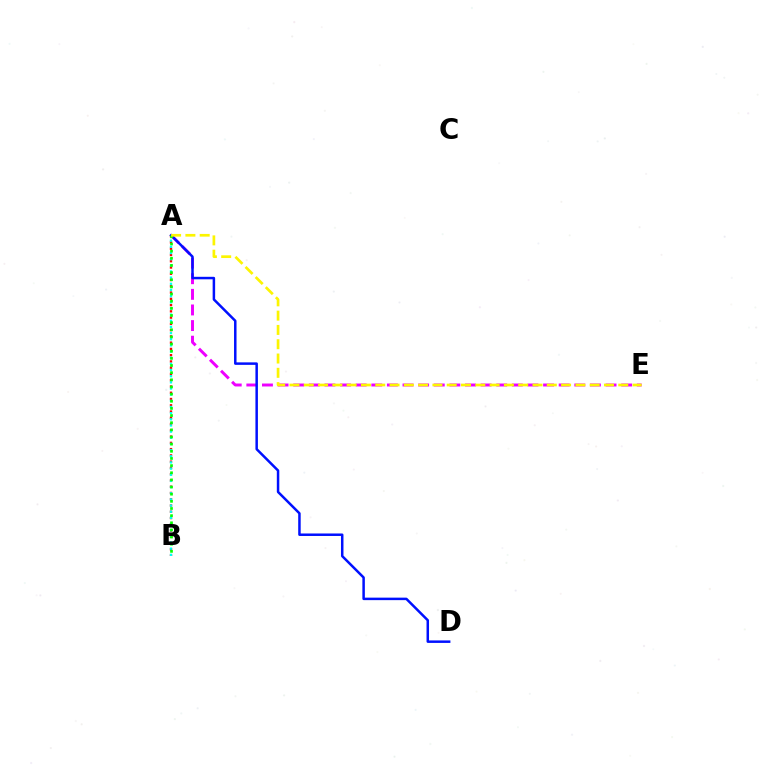{('A', 'E'): [{'color': '#ee00ff', 'line_style': 'dashed', 'thickness': 2.12}, {'color': '#fcf500', 'line_style': 'dashed', 'thickness': 1.94}], ('A', 'B'): [{'color': '#ff0000', 'line_style': 'dotted', 'thickness': 1.7}, {'color': '#00fff6', 'line_style': 'dotted', 'thickness': 1.67}, {'color': '#08ff00', 'line_style': 'dotted', 'thickness': 1.94}], ('A', 'D'): [{'color': '#0010ff', 'line_style': 'solid', 'thickness': 1.79}]}